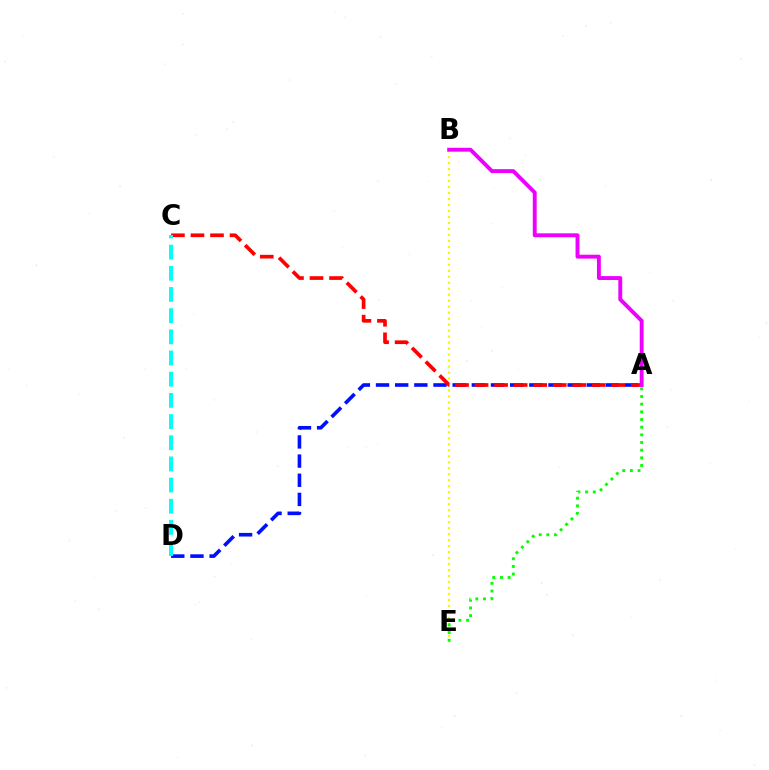{('A', 'D'): [{'color': '#0010ff', 'line_style': 'dashed', 'thickness': 2.6}], ('B', 'E'): [{'color': '#fcf500', 'line_style': 'dotted', 'thickness': 1.63}], ('A', 'C'): [{'color': '#ff0000', 'line_style': 'dashed', 'thickness': 2.65}], ('C', 'D'): [{'color': '#00fff6', 'line_style': 'dashed', 'thickness': 2.88}], ('A', 'B'): [{'color': '#ee00ff', 'line_style': 'solid', 'thickness': 2.81}], ('A', 'E'): [{'color': '#08ff00', 'line_style': 'dotted', 'thickness': 2.08}]}